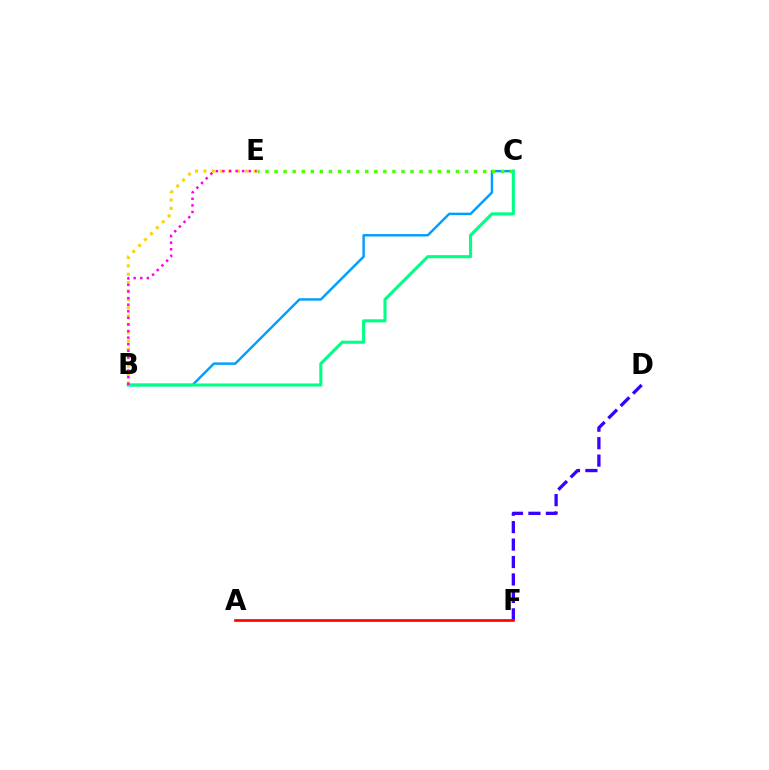{('B', 'E'): [{'color': '#ffd500', 'line_style': 'dotted', 'thickness': 2.27}, {'color': '#ff00ed', 'line_style': 'dotted', 'thickness': 1.79}], ('B', 'C'): [{'color': '#009eff', 'line_style': 'solid', 'thickness': 1.75}, {'color': '#00ff86', 'line_style': 'solid', 'thickness': 2.23}], ('D', 'F'): [{'color': '#3700ff', 'line_style': 'dashed', 'thickness': 2.37}], ('C', 'E'): [{'color': '#4fff00', 'line_style': 'dotted', 'thickness': 2.46}], ('A', 'F'): [{'color': '#ff0000', 'line_style': 'solid', 'thickness': 1.92}]}